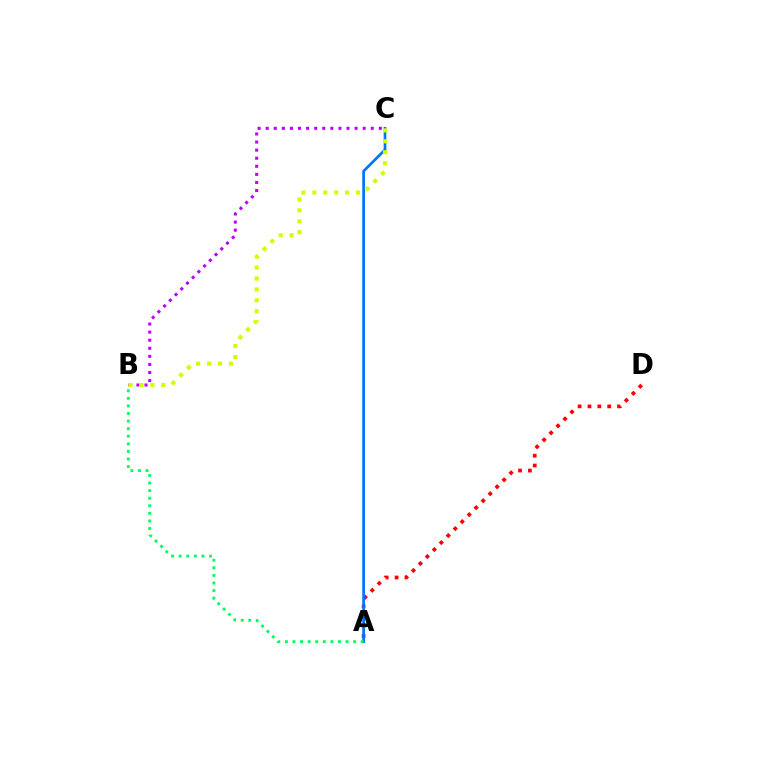{('A', 'D'): [{'color': '#ff0000', 'line_style': 'dotted', 'thickness': 2.68}], ('B', 'C'): [{'color': '#b900ff', 'line_style': 'dotted', 'thickness': 2.2}, {'color': '#d1ff00', 'line_style': 'dotted', 'thickness': 2.97}], ('A', 'C'): [{'color': '#0074ff', 'line_style': 'solid', 'thickness': 1.95}], ('A', 'B'): [{'color': '#00ff5c', 'line_style': 'dotted', 'thickness': 2.06}]}